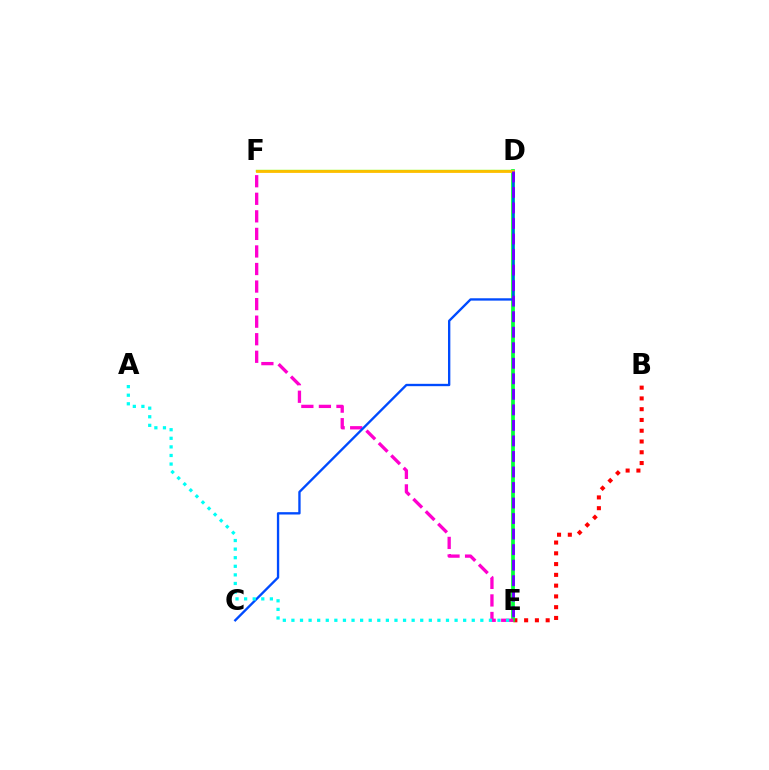{('B', 'E'): [{'color': '#ff0000', 'line_style': 'dotted', 'thickness': 2.93}], ('D', 'E'): [{'color': '#00ff39', 'line_style': 'solid', 'thickness': 2.68}, {'color': '#7200ff', 'line_style': 'dashed', 'thickness': 2.11}], ('E', 'F'): [{'color': '#ff00cf', 'line_style': 'dashed', 'thickness': 2.38}], ('C', 'D'): [{'color': '#004bff', 'line_style': 'solid', 'thickness': 1.69}], ('D', 'F'): [{'color': '#84ff00', 'line_style': 'solid', 'thickness': 1.74}, {'color': '#ffbd00', 'line_style': 'solid', 'thickness': 2.0}], ('A', 'E'): [{'color': '#00fff6', 'line_style': 'dotted', 'thickness': 2.33}]}